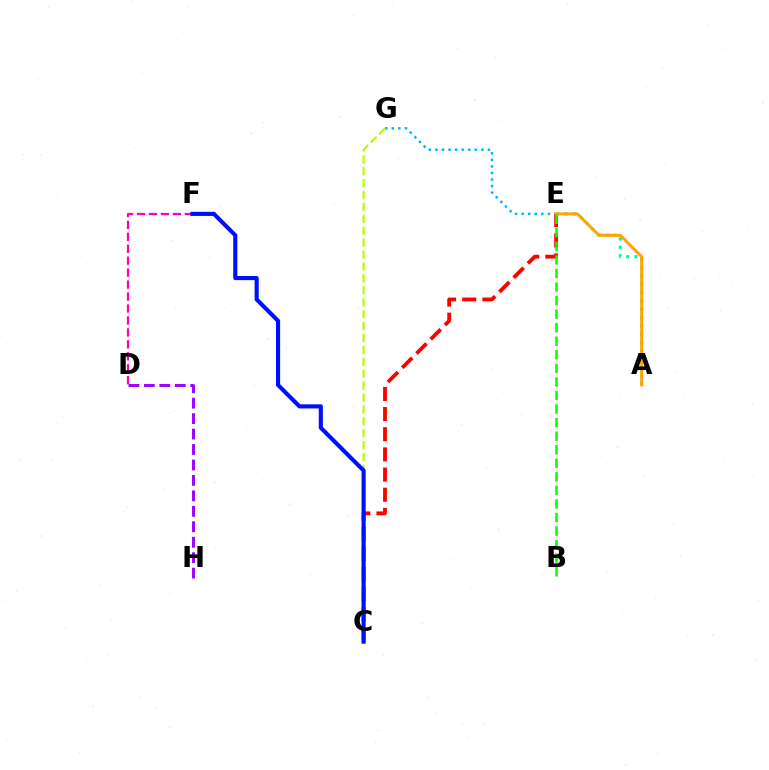{('D', 'H'): [{'color': '#9b00ff', 'line_style': 'dashed', 'thickness': 2.1}], ('E', 'G'): [{'color': '#00b5ff', 'line_style': 'dotted', 'thickness': 1.78}], ('A', 'E'): [{'color': '#00ff9d', 'line_style': 'dotted', 'thickness': 2.27}, {'color': '#ffa500', 'line_style': 'solid', 'thickness': 2.14}], ('C', 'E'): [{'color': '#ff0000', 'line_style': 'dashed', 'thickness': 2.74}], ('C', 'G'): [{'color': '#b3ff00', 'line_style': 'dashed', 'thickness': 1.62}], ('D', 'F'): [{'color': '#ff00bd', 'line_style': 'dashed', 'thickness': 1.62}], ('C', 'F'): [{'color': '#0010ff', 'line_style': 'solid', 'thickness': 2.97}], ('B', 'E'): [{'color': '#08ff00', 'line_style': 'dashed', 'thickness': 1.84}]}